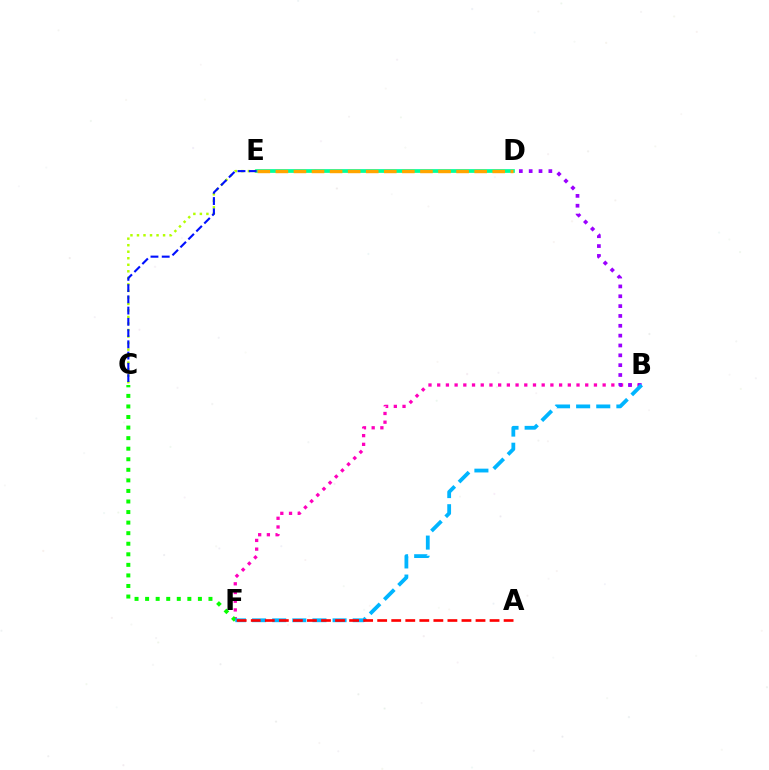{('B', 'F'): [{'color': '#ff00bd', 'line_style': 'dotted', 'thickness': 2.37}, {'color': '#00b5ff', 'line_style': 'dashed', 'thickness': 2.73}], ('B', 'D'): [{'color': '#9b00ff', 'line_style': 'dotted', 'thickness': 2.67}], ('C', 'F'): [{'color': '#08ff00', 'line_style': 'dotted', 'thickness': 2.87}], ('D', 'E'): [{'color': '#00ff9d', 'line_style': 'solid', 'thickness': 2.68}, {'color': '#ffa500', 'line_style': 'dashed', 'thickness': 2.45}], ('C', 'E'): [{'color': '#b3ff00', 'line_style': 'dotted', 'thickness': 1.77}, {'color': '#0010ff', 'line_style': 'dashed', 'thickness': 1.53}], ('A', 'F'): [{'color': '#ff0000', 'line_style': 'dashed', 'thickness': 1.91}]}